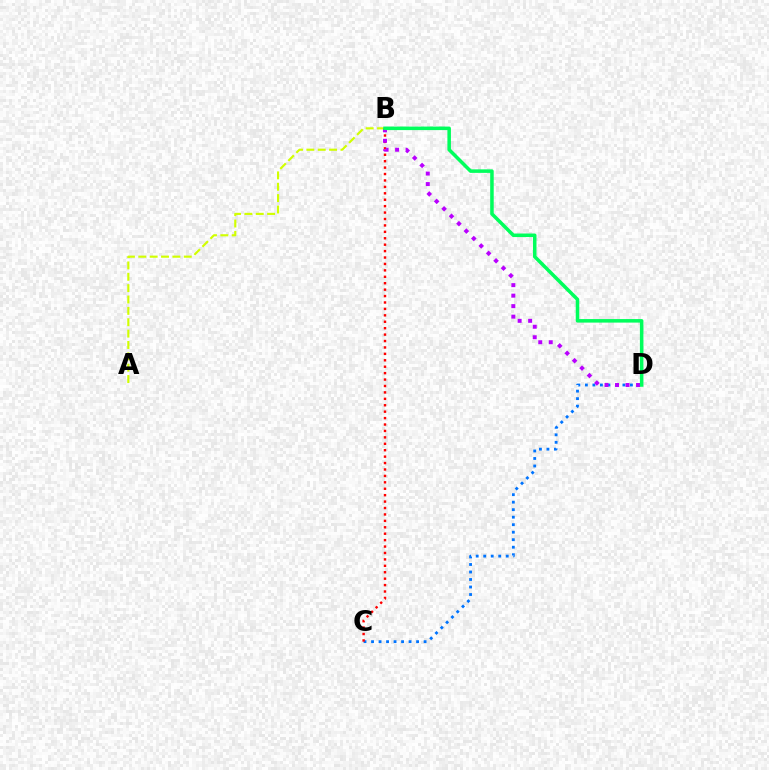{('A', 'B'): [{'color': '#d1ff00', 'line_style': 'dashed', 'thickness': 1.54}], ('C', 'D'): [{'color': '#0074ff', 'line_style': 'dotted', 'thickness': 2.04}], ('B', 'C'): [{'color': '#ff0000', 'line_style': 'dotted', 'thickness': 1.75}], ('B', 'D'): [{'color': '#b900ff', 'line_style': 'dotted', 'thickness': 2.85}, {'color': '#00ff5c', 'line_style': 'solid', 'thickness': 2.54}]}